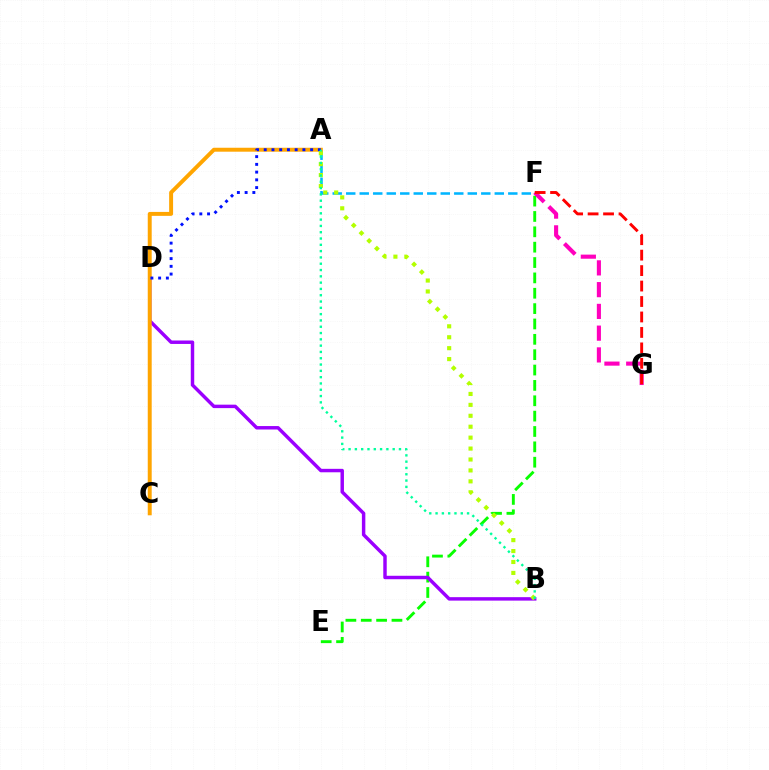{('E', 'F'): [{'color': '#08ff00', 'line_style': 'dashed', 'thickness': 2.09}], ('A', 'F'): [{'color': '#00b5ff', 'line_style': 'dashed', 'thickness': 1.83}], ('B', 'D'): [{'color': '#9b00ff', 'line_style': 'solid', 'thickness': 2.48}], ('A', 'C'): [{'color': '#ffa500', 'line_style': 'solid', 'thickness': 2.84}], ('A', 'D'): [{'color': '#0010ff', 'line_style': 'dotted', 'thickness': 2.1}], ('F', 'G'): [{'color': '#ff00bd', 'line_style': 'dashed', 'thickness': 2.96}, {'color': '#ff0000', 'line_style': 'dashed', 'thickness': 2.1}], ('A', 'B'): [{'color': '#b3ff00', 'line_style': 'dotted', 'thickness': 2.97}, {'color': '#00ff9d', 'line_style': 'dotted', 'thickness': 1.71}]}